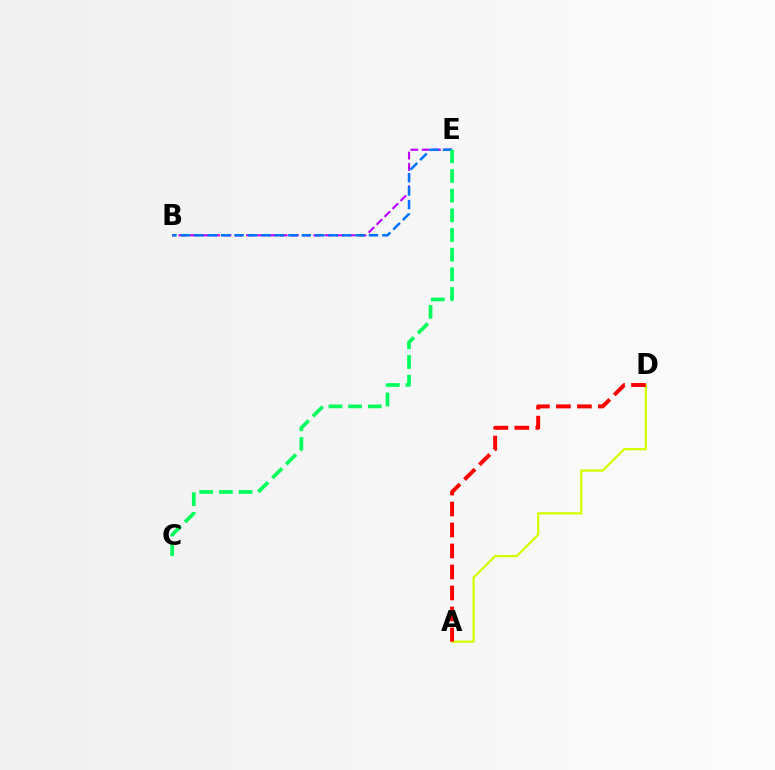{('B', 'E'): [{'color': '#b900ff', 'line_style': 'dashed', 'thickness': 1.53}, {'color': '#0074ff', 'line_style': 'dashed', 'thickness': 1.83}], ('A', 'D'): [{'color': '#d1ff00', 'line_style': 'solid', 'thickness': 1.63}, {'color': '#ff0000', 'line_style': 'dashed', 'thickness': 2.85}], ('C', 'E'): [{'color': '#00ff5c', 'line_style': 'dashed', 'thickness': 2.67}]}